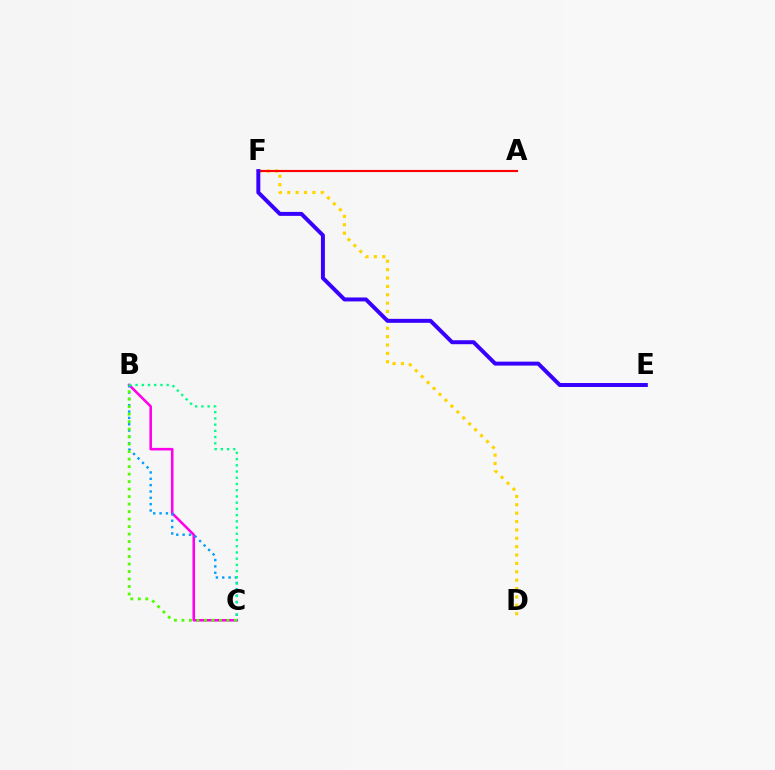{('B', 'C'): [{'color': '#ff00ed', 'line_style': 'solid', 'thickness': 1.85}, {'color': '#009eff', 'line_style': 'dotted', 'thickness': 1.72}, {'color': '#00ff86', 'line_style': 'dotted', 'thickness': 1.69}, {'color': '#4fff00', 'line_style': 'dotted', 'thickness': 2.04}], ('D', 'F'): [{'color': '#ffd500', 'line_style': 'dotted', 'thickness': 2.28}], ('A', 'F'): [{'color': '#ff0000', 'line_style': 'solid', 'thickness': 1.55}], ('E', 'F'): [{'color': '#3700ff', 'line_style': 'solid', 'thickness': 2.85}]}